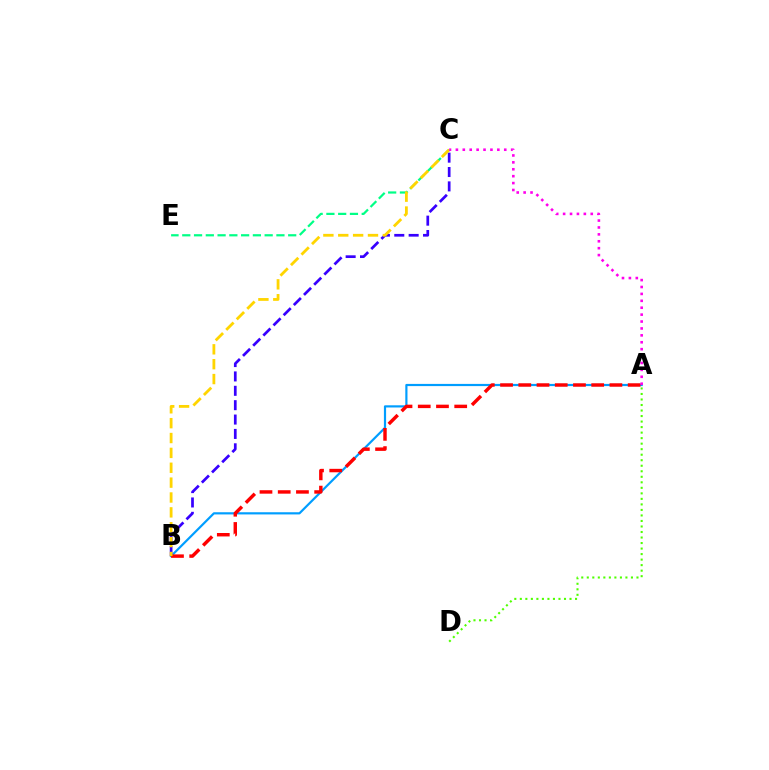{('A', 'D'): [{'color': '#4fff00', 'line_style': 'dotted', 'thickness': 1.5}], ('A', 'B'): [{'color': '#009eff', 'line_style': 'solid', 'thickness': 1.57}, {'color': '#ff0000', 'line_style': 'dashed', 'thickness': 2.48}], ('B', 'C'): [{'color': '#3700ff', 'line_style': 'dashed', 'thickness': 1.95}, {'color': '#ffd500', 'line_style': 'dashed', 'thickness': 2.02}], ('C', 'E'): [{'color': '#00ff86', 'line_style': 'dashed', 'thickness': 1.6}], ('A', 'C'): [{'color': '#ff00ed', 'line_style': 'dotted', 'thickness': 1.88}]}